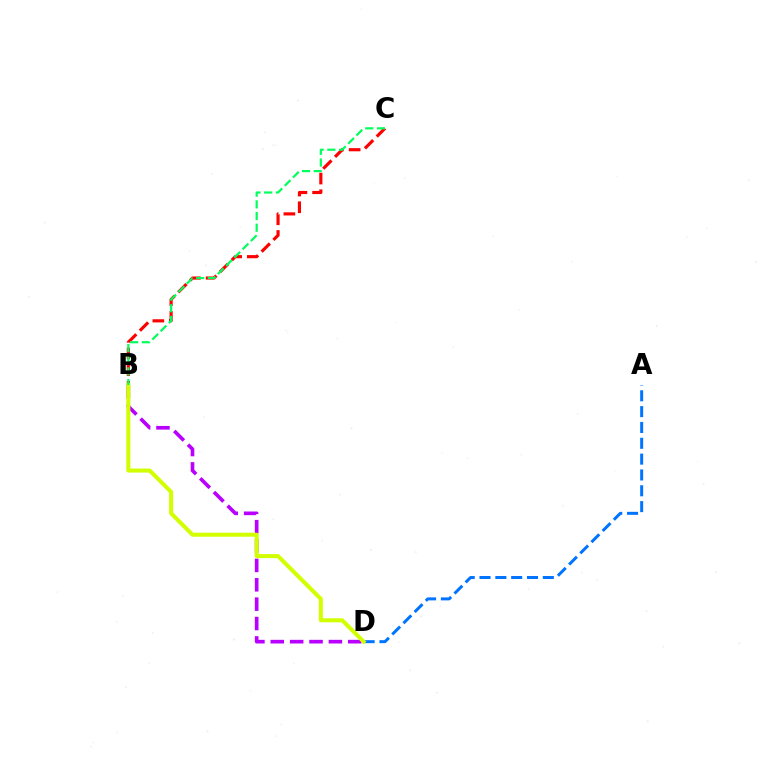{('B', 'C'): [{'color': '#ff0000', 'line_style': 'dashed', 'thickness': 2.27}, {'color': '#00ff5c', 'line_style': 'dashed', 'thickness': 1.59}], ('B', 'D'): [{'color': '#b900ff', 'line_style': 'dashed', 'thickness': 2.63}, {'color': '#d1ff00', 'line_style': 'solid', 'thickness': 2.91}], ('A', 'D'): [{'color': '#0074ff', 'line_style': 'dashed', 'thickness': 2.15}]}